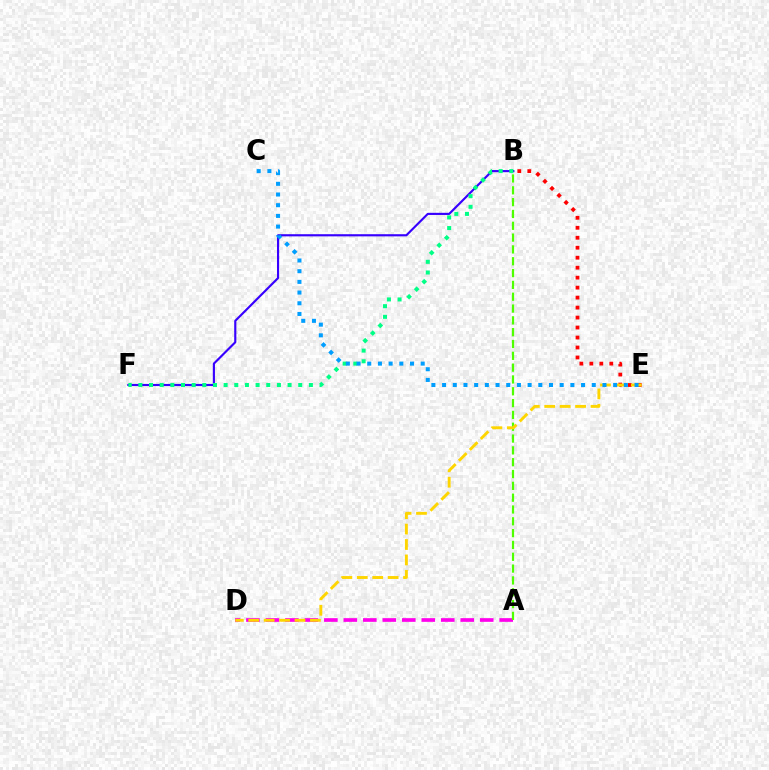{('B', 'F'): [{'color': '#3700ff', 'line_style': 'solid', 'thickness': 1.55}, {'color': '#00ff86', 'line_style': 'dotted', 'thickness': 2.9}], ('A', 'D'): [{'color': '#ff00ed', 'line_style': 'dashed', 'thickness': 2.65}], ('B', 'E'): [{'color': '#ff0000', 'line_style': 'dotted', 'thickness': 2.71}], ('A', 'B'): [{'color': '#4fff00', 'line_style': 'dashed', 'thickness': 1.61}], ('D', 'E'): [{'color': '#ffd500', 'line_style': 'dashed', 'thickness': 2.1}], ('C', 'E'): [{'color': '#009eff', 'line_style': 'dotted', 'thickness': 2.91}]}